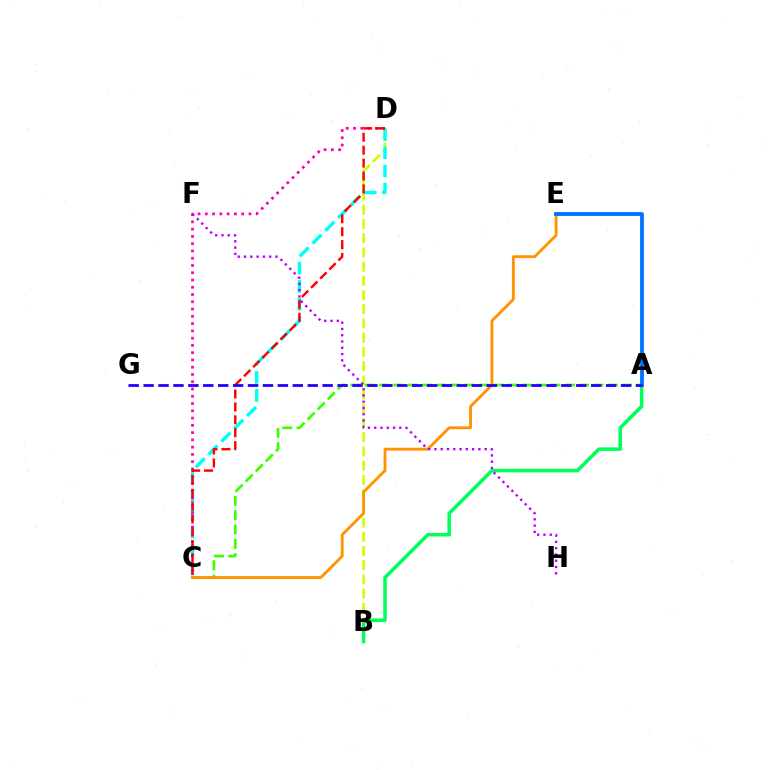{('B', 'D'): [{'color': '#d1ff00', 'line_style': 'dashed', 'thickness': 1.93}], ('C', 'D'): [{'color': '#00fff6', 'line_style': 'dashed', 'thickness': 2.46}, {'color': '#ff00ac', 'line_style': 'dotted', 'thickness': 1.97}, {'color': '#ff0000', 'line_style': 'dashed', 'thickness': 1.75}], ('A', 'C'): [{'color': '#3dff00', 'line_style': 'dashed', 'thickness': 1.94}], ('C', 'E'): [{'color': '#ff9400', 'line_style': 'solid', 'thickness': 2.05}], ('A', 'B'): [{'color': '#00ff5c', 'line_style': 'solid', 'thickness': 2.53}], ('A', 'E'): [{'color': '#0074ff', 'line_style': 'solid', 'thickness': 2.77}], ('A', 'G'): [{'color': '#2500ff', 'line_style': 'dashed', 'thickness': 2.03}], ('F', 'H'): [{'color': '#b900ff', 'line_style': 'dotted', 'thickness': 1.71}]}